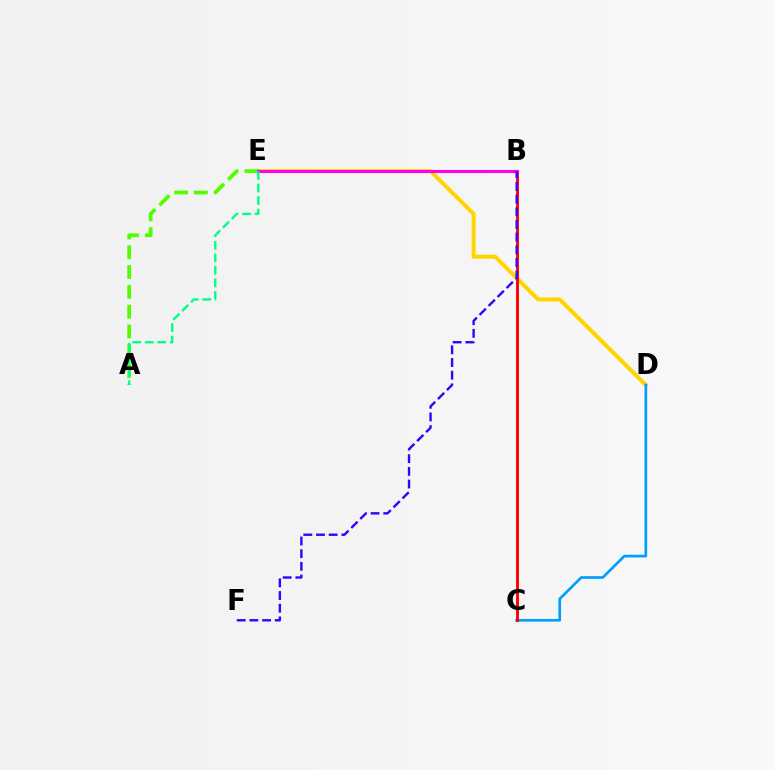{('D', 'E'): [{'color': '#ffd500', 'line_style': 'solid', 'thickness': 2.89}], ('C', 'D'): [{'color': '#009eff', 'line_style': 'solid', 'thickness': 1.93}], ('A', 'E'): [{'color': '#4fff00', 'line_style': 'dashed', 'thickness': 2.69}, {'color': '#00ff86', 'line_style': 'dashed', 'thickness': 1.7}], ('B', 'C'): [{'color': '#ff0000', 'line_style': 'solid', 'thickness': 2.09}], ('B', 'E'): [{'color': '#ff00ed', 'line_style': 'solid', 'thickness': 2.21}], ('B', 'F'): [{'color': '#3700ff', 'line_style': 'dashed', 'thickness': 1.72}]}